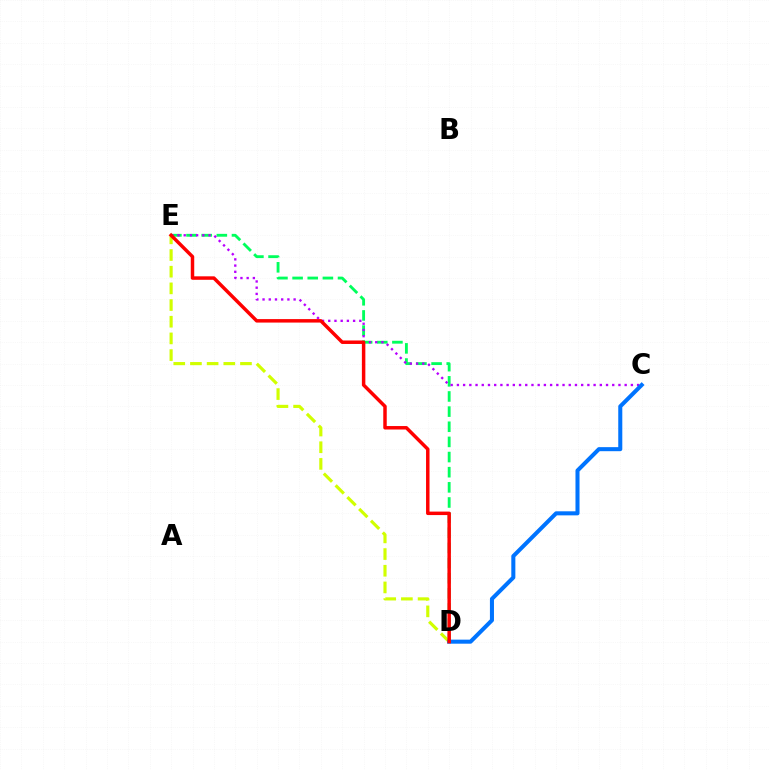{('D', 'E'): [{'color': '#00ff5c', 'line_style': 'dashed', 'thickness': 2.06}, {'color': '#d1ff00', 'line_style': 'dashed', 'thickness': 2.27}, {'color': '#ff0000', 'line_style': 'solid', 'thickness': 2.5}], ('C', 'E'): [{'color': '#b900ff', 'line_style': 'dotted', 'thickness': 1.69}], ('C', 'D'): [{'color': '#0074ff', 'line_style': 'solid', 'thickness': 2.91}]}